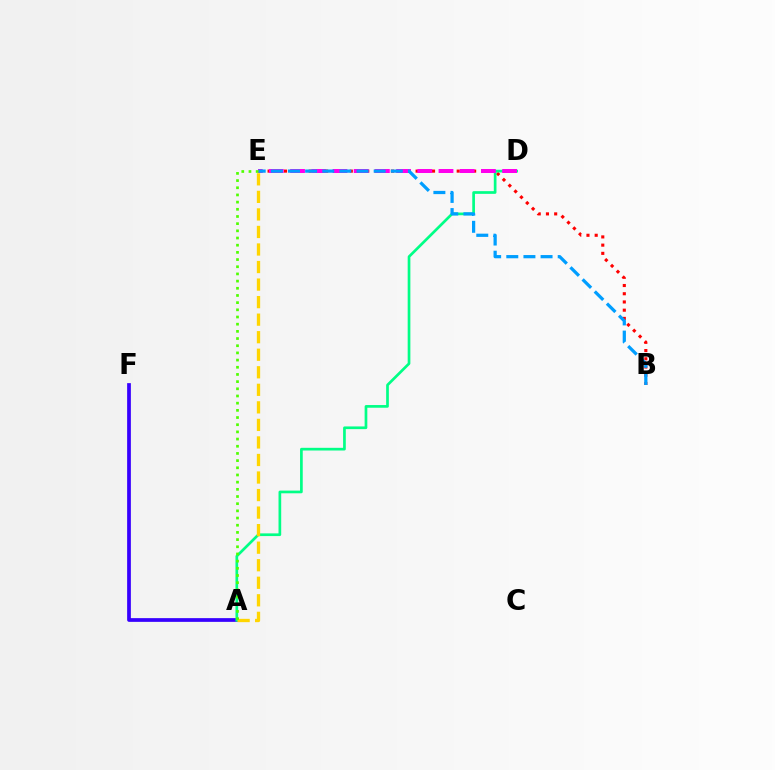{('B', 'E'): [{'color': '#ff0000', 'line_style': 'dotted', 'thickness': 2.23}, {'color': '#009eff', 'line_style': 'dashed', 'thickness': 2.33}], ('A', 'F'): [{'color': '#3700ff', 'line_style': 'solid', 'thickness': 2.68}], ('A', 'D'): [{'color': '#00ff86', 'line_style': 'solid', 'thickness': 1.94}], ('A', 'E'): [{'color': '#ffd500', 'line_style': 'dashed', 'thickness': 2.38}, {'color': '#4fff00', 'line_style': 'dotted', 'thickness': 1.95}], ('D', 'E'): [{'color': '#ff00ed', 'line_style': 'dashed', 'thickness': 2.88}]}